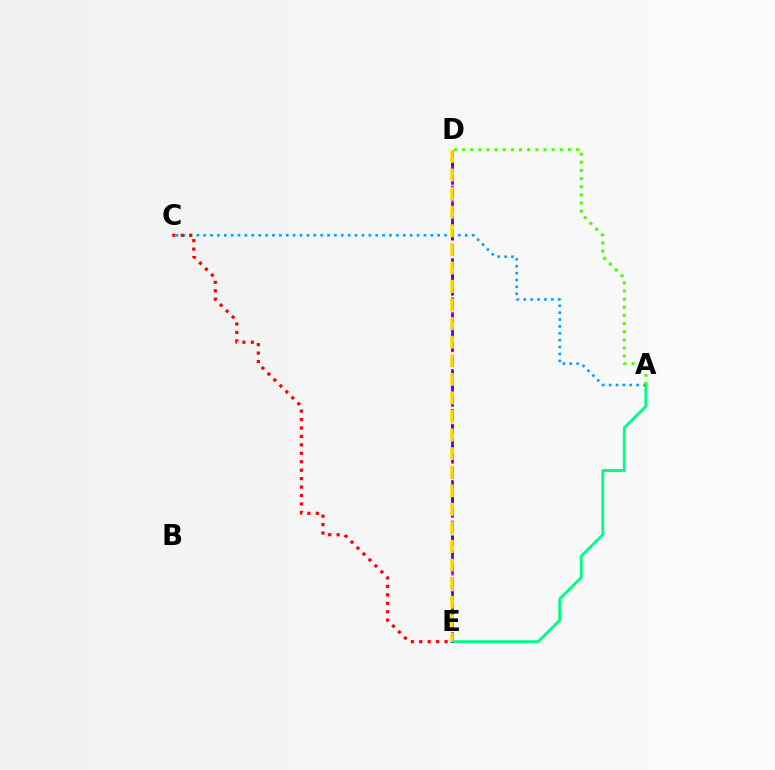{('A', 'E'): [{'color': '#00ff86', 'line_style': 'solid', 'thickness': 2.1}], ('A', 'C'): [{'color': '#009eff', 'line_style': 'dotted', 'thickness': 1.87}], ('D', 'E'): [{'color': '#ff00ed', 'line_style': 'dotted', 'thickness': 2.02}, {'color': '#3700ff', 'line_style': 'dashed', 'thickness': 1.88}, {'color': '#ffd500', 'line_style': 'dashed', 'thickness': 2.52}], ('C', 'E'): [{'color': '#ff0000', 'line_style': 'dotted', 'thickness': 2.29}], ('A', 'D'): [{'color': '#4fff00', 'line_style': 'dotted', 'thickness': 2.21}]}